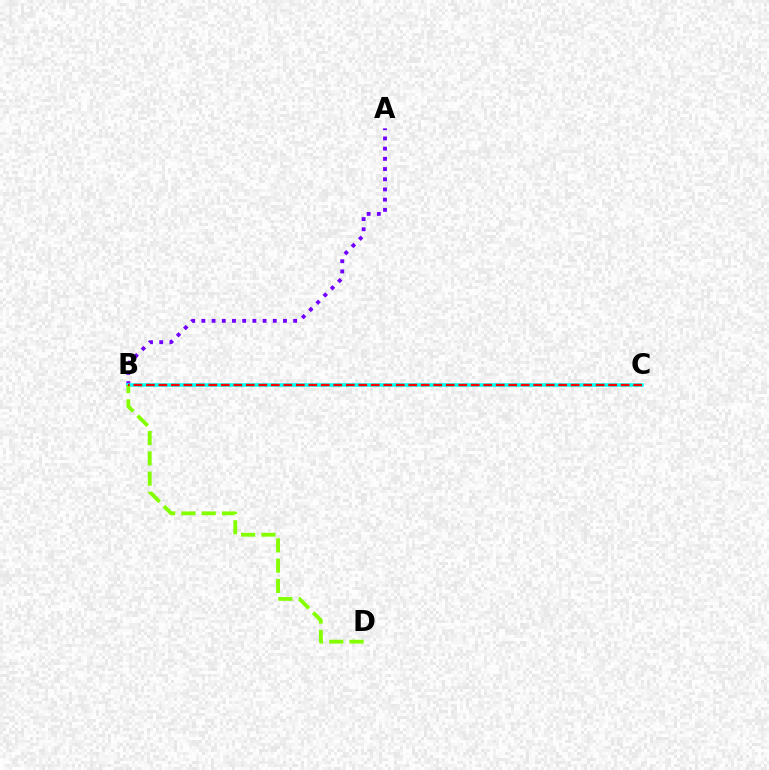{('A', 'B'): [{'color': '#7200ff', 'line_style': 'dotted', 'thickness': 2.77}], ('B', 'C'): [{'color': '#00fff6', 'line_style': 'solid', 'thickness': 2.55}, {'color': '#ff0000', 'line_style': 'dashed', 'thickness': 1.7}], ('B', 'D'): [{'color': '#84ff00', 'line_style': 'dashed', 'thickness': 2.76}]}